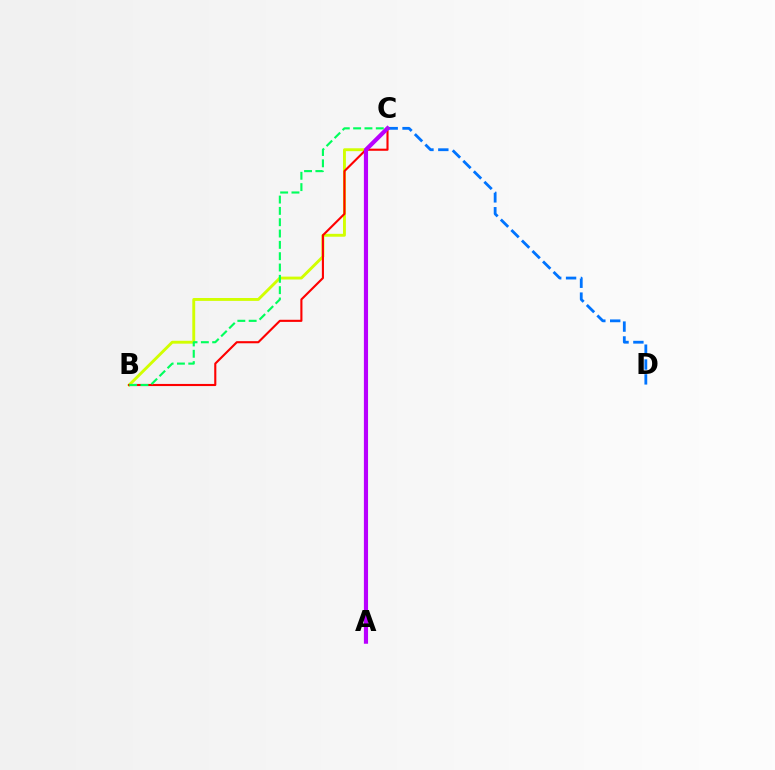{('B', 'C'): [{'color': '#d1ff00', 'line_style': 'solid', 'thickness': 2.08}, {'color': '#ff0000', 'line_style': 'solid', 'thickness': 1.52}, {'color': '#00ff5c', 'line_style': 'dashed', 'thickness': 1.54}], ('C', 'D'): [{'color': '#0074ff', 'line_style': 'dashed', 'thickness': 2.02}], ('A', 'C'): [{'color': '#b900ff', 'line_style': 'solid', 'thickness': 2.99}]}